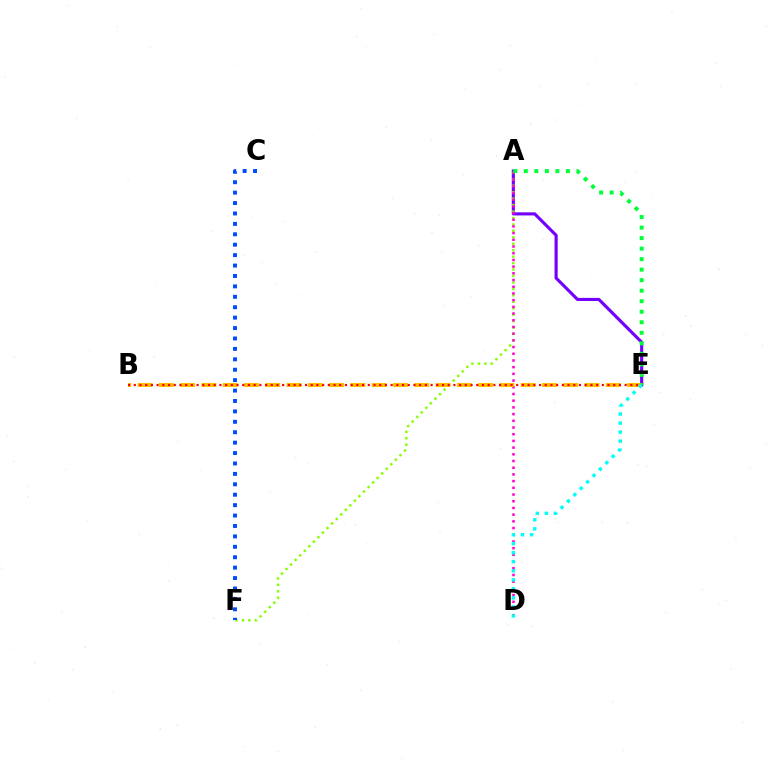{('A', 'E'): [{'color': '#7200ff', 'line_style': 'solid', 'thickness': 2.24}, {'color': '#00ff39', 'line_style': 'dotted', 'thickness': 2.86}], ('A', 'F'): [{'color': '#84ff00', 'line_style': 'dotted', 'thickness': 1.75}], ('A', 'D'): [{'color': '#ff00cf', 'line_style': 'dotted', 'thickness': 1.82}], ('B', 'E'): [{'color': '#ffbd00', 'line_style': 'dashed', 'thickness': 2.89}, {'color': '#ff0000', 'line_style': 'dotted', 'thickness': 1.55}], ('C', 'F'): [{'color': '#004bff', 'line_style': 'dotted', 'thickness': 2.83}], ('D', 'E'): [{'color': '#00fff6', 'line_style': 'dotted', 'thickness': 2.46}]}